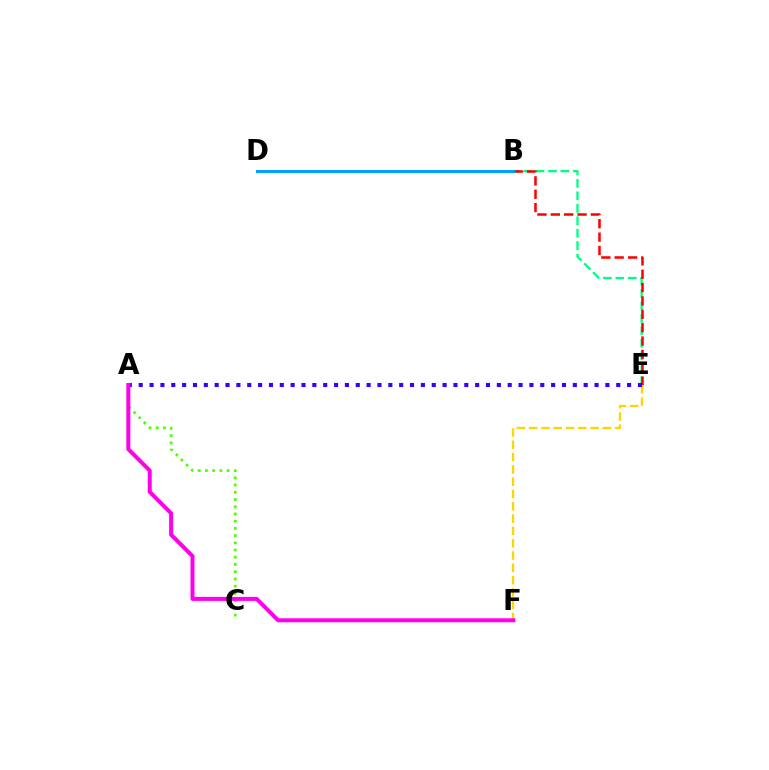{('B', 'E'): [{'color': '#00ff86', 'line_style': 'dashed', 'thickness': 1.69}, {'color': '#ff0000', 'line_style': 'dashed', 'thickness': 1.81}], ('B', 'D'): [{'color': '#009eff', 'line_style': 'solid', 'thickness': 2.21}], ('E', 'F'): [{'color': '#ffd500', 'line_style': 'dashed', 'thickness': 1.67}], ('A', 'E'): [{'color': '#3700ff', 'line_style': 'dotted', 'thickness': 2.95}], ('A', 'C'): [{'color': '#4fff00', 'line_style': 'dotted', 'thickness': 1.96}], ('A', 'F'): [{'color': '#ff00ed', 'line_style': 'solid', 'thickness': 2.88}]}